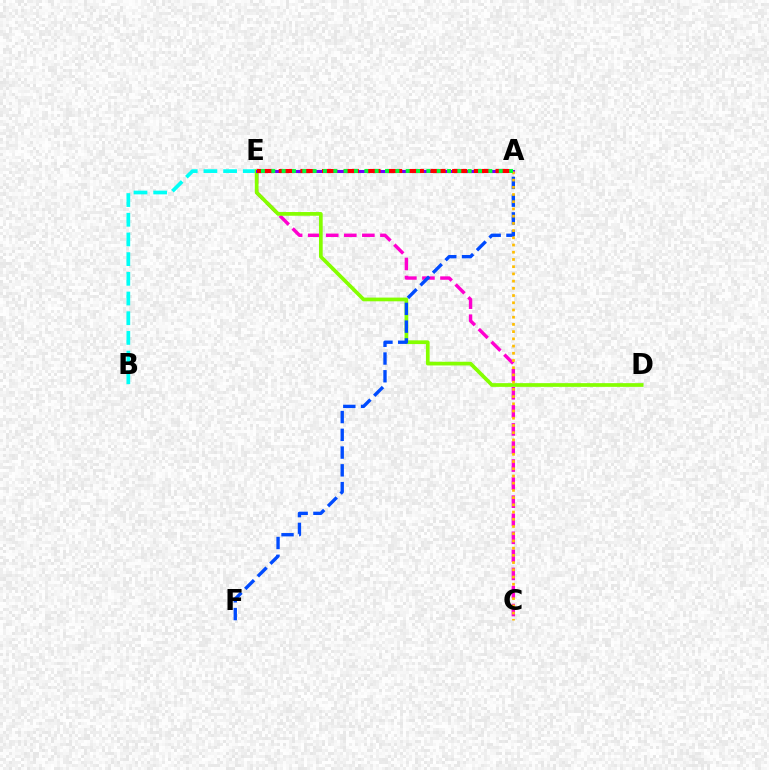{('B', 'E'): [{'color': '#00fff6', 'line_style': 'dashed', 'thickness': 2.68}], ('C', 'E'): [{'color': '#ff00cf', 'line_style': 'dashed', 'thickness': 2.45}], ('D', 'E'): [{'color': '#84ff00', 'line_style': 'solid', 'thickness': 2.67}], ('A', 'F'): [{'color': '#004bff', 'line_style': 'dashed', 'thickness': 2.41}], ('A', 'E'): [{'color': '#7200ff', 'line_style': 'solid', 'thickness': 2.21}, {'color': '#ff0000', 'line_style': 'dashed', 'thickness': 2.95}, {'color': '#00ff39', 'line_style': 'dotted', 'thickness': 2.81}], ('A', 'C'): [{'color': '#ffbd00', 'line_style': 'dotted', 'thickness': 1.96}]}